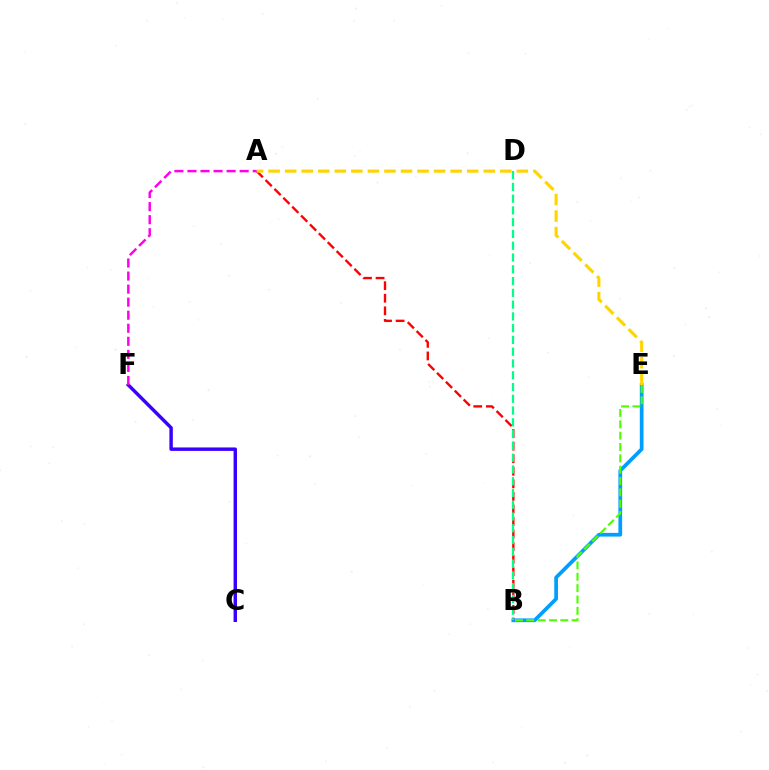{('A', 'B'): [{'color': '#ff0000', 'line_style': 'dashed', 'thickness': 1.71}], ('C', 'F'): [{'color': '#3700ff', 'line_style': 'solid', 'thickness': 2.47}], ('B', 'E'): [{'color': '#009eff', 'line_style': 'solid', 'thickness': 2.67}, {'color': '#4fff00', 'line_style': 'dashed', 'thickness': 1.54}], ('B', 'D'): [{'color': '#00ff86', 'line_style': 'dashed', 'thickness': 1.6}], ('A', 'E'): [{'color': '#ffd500', 'line_style': 'dashed', 'thickness': 2.25}], ('A', 'F'): [{'color': '#ff00ed', 'line_style': 'dashed', 'thickness': 1.77}]}